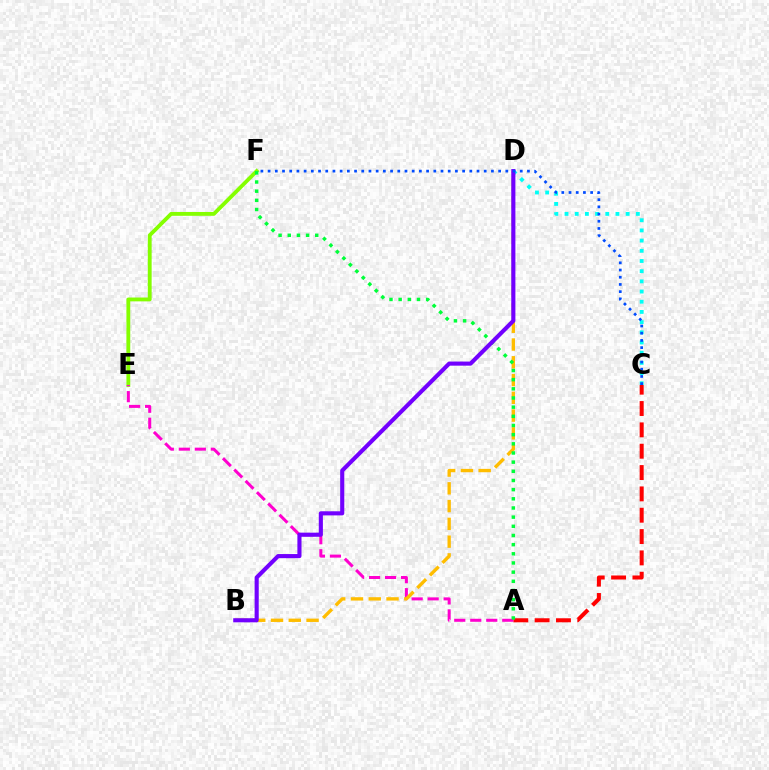{('E', 'F'): [{'color': '#84ff00', 'line_style': 'solid', 'thickness': 2.76}], ('A', 'C'): [{'color': '#ff0000', 'line_style': 'dashed', 'thickness': 2.9}], ('A', 'E'): [{'color': '#ff00cf', 'line_style': 'dashed', 'thickness': 2.17}], ('B', 'D'): [{'color': '#ffbd00', 'line_style': 'dashed', 'thickness': 2.41}, {'color': '#7200ff', 'line_style': 'solid', 'thickness': 2.96}], ('C', 'D'): [{'color': '#00fff6', 'line_style': 'dotted', 'thickness': 2.77}], ('A', 'F'): [{'color': '#00ff39', 'line_style': 'dotted', 'thickness': 2.49}], ('C', 'F'): [{'color': '#004bff', 'line_style': 'dotted', 'thickness': 1.96}]}